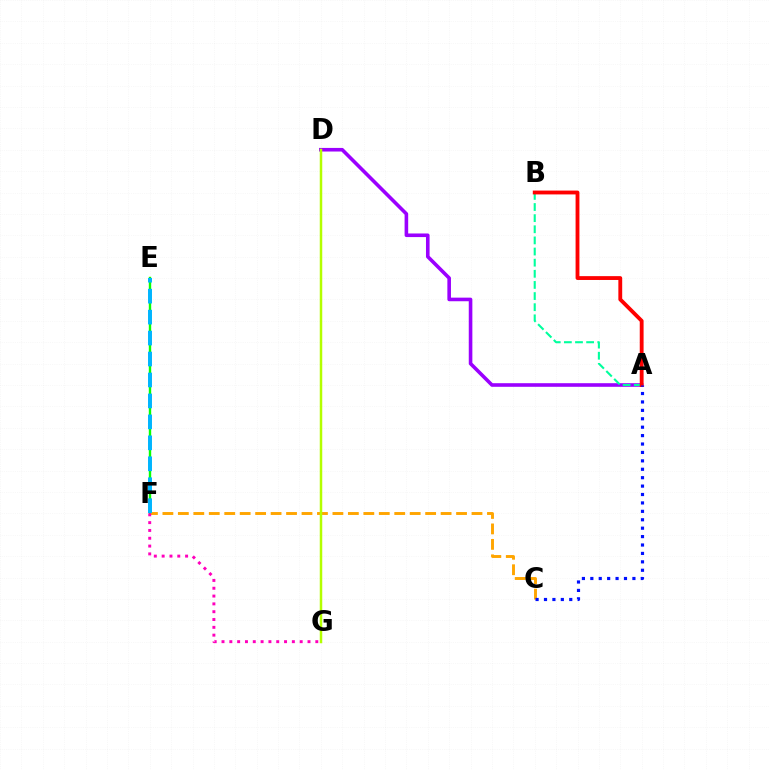{('A', 'D'): [{'color': '#9b00ff', 'line_style': 'solid', 'thickness': 2.59}], ('E', 'F'): [{'color': '#08ff00', 'line_style': 'solid', 'thickness': 1.72}, {'color': '#00b5ff', 'line_style': 'dashed', 'thickness': 2.85}], ('C', 'F'): [{'color': '#ffa500', 'line_style': 'dashed', 'thickness': 2.1}], ('A', 'B'): [{'color': '#00ff9d', 'line_style': 'dashed', 'thickness': 1.51}, {'color': '#ff0000', 'line_style': 'solid', 'thickness': 2.76}], ('D', 'G'): [{'color': '#b3ff00', 'line_style': 'solid', 'thickness': 1.79}], ('F', 'G'): [{'color': '#ff00bd', 'line_style': 'dotted', 'thickness': 2.12}], ('A', 'C'): [{'color': '#0010ff', 'line_style': 'dotted', 'thickness': 2.29}]}